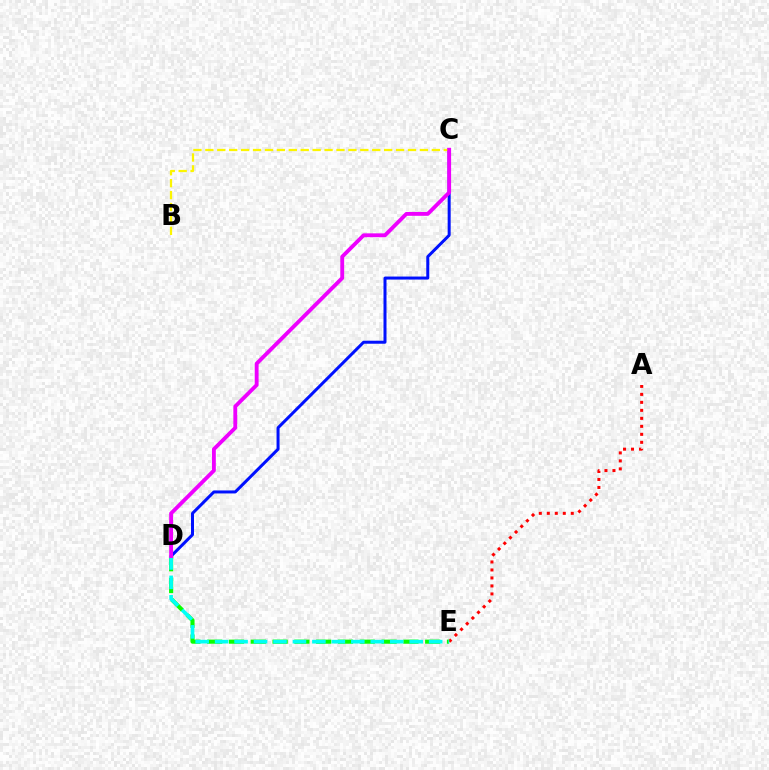{('C', 'D'): [{'color': '#0010ff', 'line_style': 'solid', 'thickness': 2.17}, {'color': '#ee00ff', 'line_style': 'solid', 'thickness': 2.77}], ('B', 'C'): [{'color': '#fcf500', 'line_style': 'dashed', 'thickness': 1.62}], ('A', 'E'): [{'color': '#ff0000', 'line_style': 'dotted', 'thickness': 2.17}], ('D', 'E'): [{'color': '#08ff00', 'line_style': 'dashed', 'thickness': 2.96}, {'color': '#00fff6', 'line_style': 'dashed', 'thickness': 2.64}]}